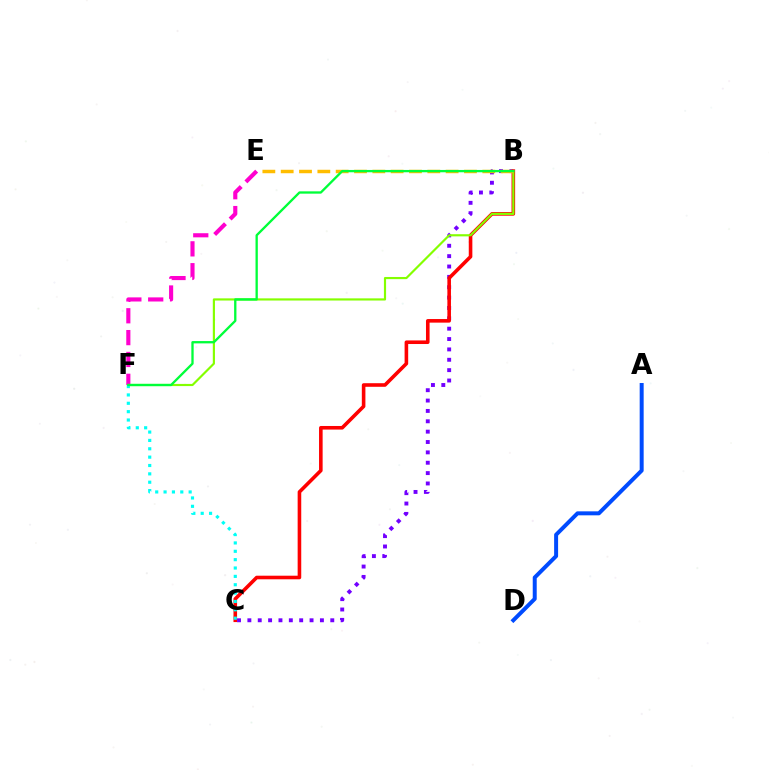{('B', 'C'): [{'color': '#7200ff', 'line_style': 'dotted', 'thickness': 2.82}, {'color': '#ff0000', 'line_style': 'solid', 'thickness': 2.59}], ('E', 'F'): [{'color': '#ff00cf', 'line_style': 'dashed', 'thickness': 2.97}], ('B', 'F'): [{'color': '#84ff00', 'line_style': 'solid', 'thickness': 1.56}, {'color': '#00ff39', 'line_style': 'solid', 'thickness': 1.67}], ('B', 'E'): [{'color': '#ffbd00', 'line_style': 'dashed', 'thickness': 2.49}], ('C', 'F'): [{'color': '#00fff6', 'line_style': 'dotted', 'thickness': 2.27}], ('A', 'D'): [{'color': '#004bff', 'line_style': 'solid', 'thickness': 2.86}]}